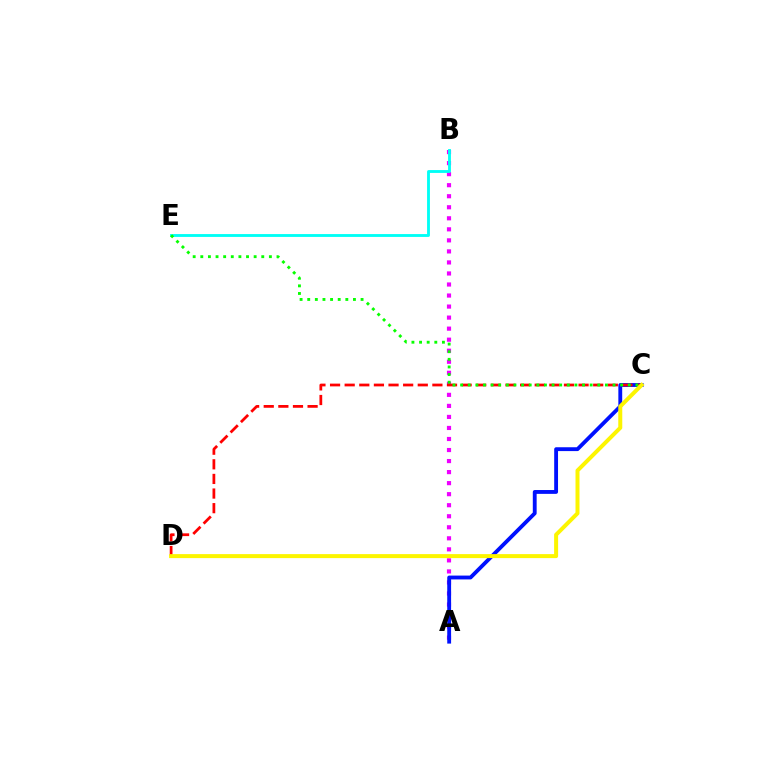{('A', 'B'): [{'color': '#ee00ff', 'line_style': 'dotted', 'thickness': 3.0}], ('A', 'C'): [{'color': '#0010ff', 'line_style': 'solid', 'thickness': 2.77}], ('B', 'E'): [{'color': '#00fff6', 'line_style': 'solid', 'thickness': 2.05}], ('C', 'D'): [{'color': '#ff0000', 'line_style': 'dashed', 'thickness': 1.99}, {'color': '#fcf500', 'line_style': 'solid', 'thickness': 2.87}], ('C', 'E'): [{'color': '#08ff00', 'line_style': 'dotted', 'thickness': 2.07}]}